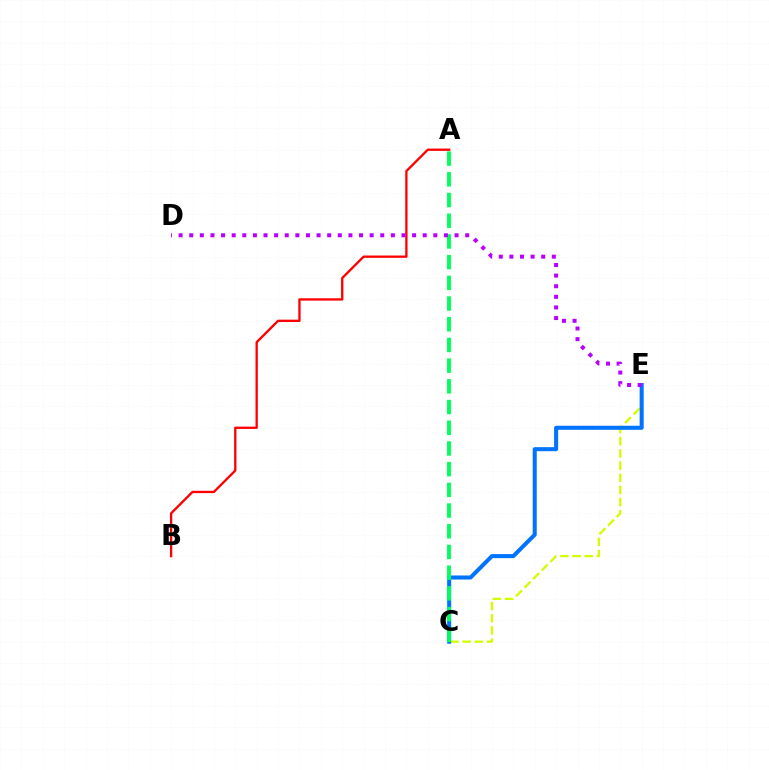{('C', 'E'): [{'color': '#d1ff00', 'line_style': 'dashed', 'thickness': 1.65}, {'color': '#0074ff', 'line_style': 'solid', 'thickness': 2.91}], ('A', 'B'): [{'color': '#ff0000', 'line_style': 'solid', 'thickness': 1.68}], ('A', 'C'): [{'color': '#00ff5c', 'line_style': 'dashed', 'thickness': 2.81}], ('D', 'E'): [{'color': '#b900ff', 'line_style': 'dotted', 'thickness': 2.88}]}